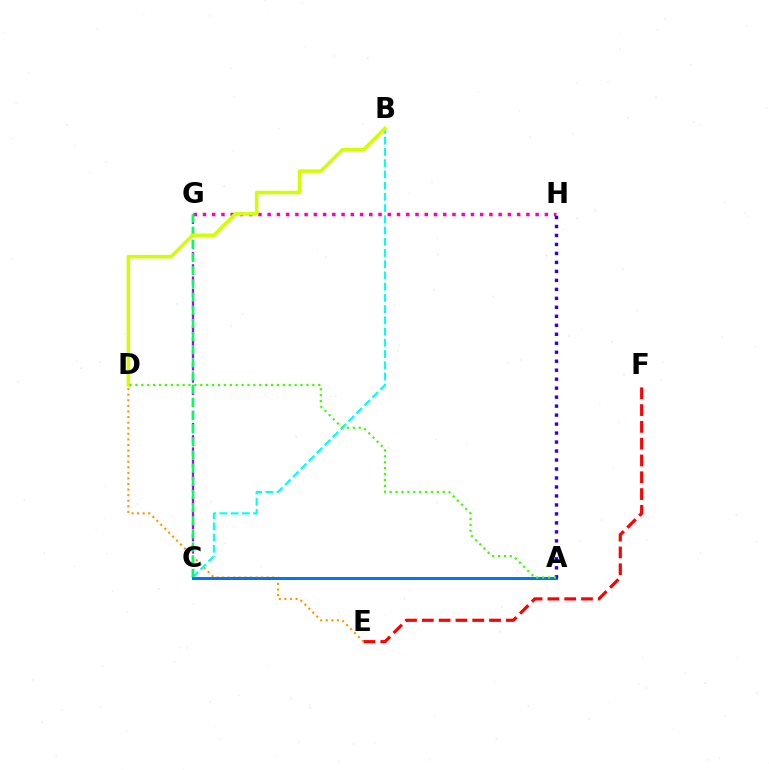{('D', 'E'): [{'color': '#ff9400', 'line_style': 'dotted', 'thickness': 1.52}], ('B', 'C'): [{'color': '#00fff6', 'line_style': 'dashed', 'thickness': 1.53}], ('G', 'H'): [{'color': '#ff00ac', 'line_style': 'dotted', 'thickness': 2.51}], ('C', 'G'): [{'color': '#b900ff', 'line_style': 'dashed', 'thickness': 1.66}, {'color': '#00ff5c', 'line_style': 'dashed', 'thickness': 1.79}], ('E', 'F'): [{'color': '#ff0000', 'line_style': 'dashed', 'thickness': 2.28}], ('A', 'C'): [{'color': '#0074ff', 'line_style': 'solid', 'thickness': 2.15}], ('A', 'H'): [{'color': '#2500ff', 'line_style': 'dotted', 'thickness': 2.44}], ('B', 'D'): [{'color': '#d1ff00', 'line_style': 'solid', 'thickness': 2.53}], ('A', 'D'): [{'color': '#3dff00', 'line_style': 'dotted', 'thickness': 1.6}]}